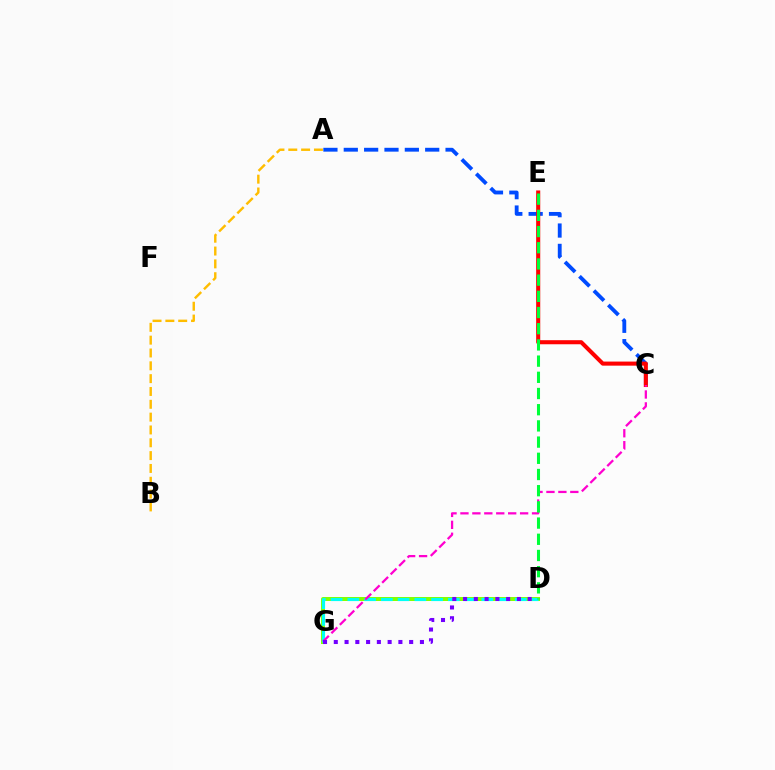{('D', 'G'): [{'color': '#84ff00', 'line_style': 'solid', 'thickness': 2.87}, {'color': '#00fff6', 'line_style': 'dashed', 'thickness': 2.27}, {'color': '#7200ff', 'line_style': 'dotted', 'thickness': 2.93}], ('A', 'C'): [{'color': '#004bff', 'line_style': 'dashed', 'thickness': 2.77}], ('A', 'B'): [{'color': '#ffbd00', 'line_style': 'dashed', 'thickness': 1.74}], ('C', 'E'): [{'color': '#ff0000', 'line_style': 'solid', 'thickness': 2.93}], ('C', 'G'): [{'color': '#ff00cf', 'line_style': 'dashed', 'thickness': 1.62}], ('D', 'E'): [{'color': '#00ff39', 'line_style': 'dashed', 'thickness': 2.2}]}